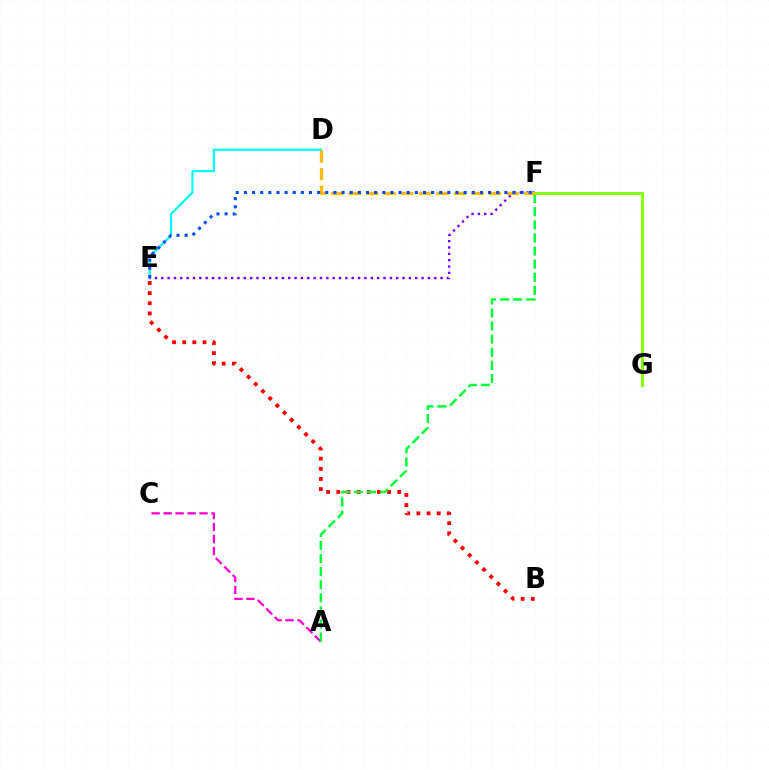{('A', 'C'): [{'color': '#ff00cf', 'line_style': 'dashed', 'thickness': 1.63}], ('B', 'E'): [{'color': '#ff0000', 'line_style': 'dotted', 'thickness': 2.76}], ('A', 'F'): [{'color': '#00ff39', 'line_style': 'dashed', 'thickness': 1.78}], ('D', 'E'): [{'color': '#00fff6', 'line_style': 'solid', 'thickness': 1.59}], ('E', 'F'): [{'color': '#7200ff', 'line_style': 'dotted', 'thickness': 1.73}, {'color': '#004bff', 'line_style': 'dotted', 'thickness': 2.21}], ('F', 'G'): [{'color': '#84ff00', 'line_style': 'solid', 'thickness': 2.19}], ('D', 'F'): [{'color': '#ffbd00', 'line_style': 'dashed', 'thickness': 2.38}]}